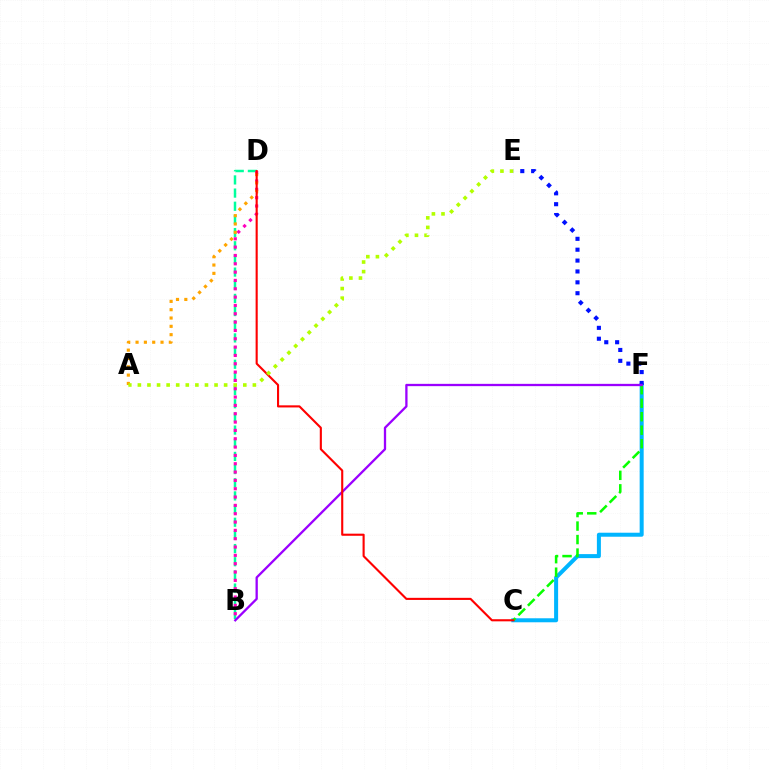{('B', 'D'): [{'color': '#00ff9d', 'line_style': 'dashed', 'thickness': 1.79}, {'color': '#ff00bd', 'line_style': 'dotted', 'thickness': 2.26}], ('C', 'F'): [{'color': '#00b5ff', 'line_style': 'solid', 'thickness': 2.89}, {'color': '#08ff00', 'line_style': 'dashed', 'thickness': 1.83}], ('A', 'D'): [{'color': '#ffa500', 'line_style': 'dotted', 'thickness': 2.26}], ('E', 'F'): [{'color': '#0010ff', 'line_style': 'dotted', 'thickness': 2.95}], ('B', 'F'): [{'color': '#9b00ff', 'line_style': 'solid', 'thickness': 1.65}], ('C', 'D'): [{'color': '#ff0000', 'line_style': 'solid', 'thickness': 1.52}], ('A', 'E'): [{'color': '#b3ff00', 'line_style': 'dotted', 'thickness': 2.6}]}